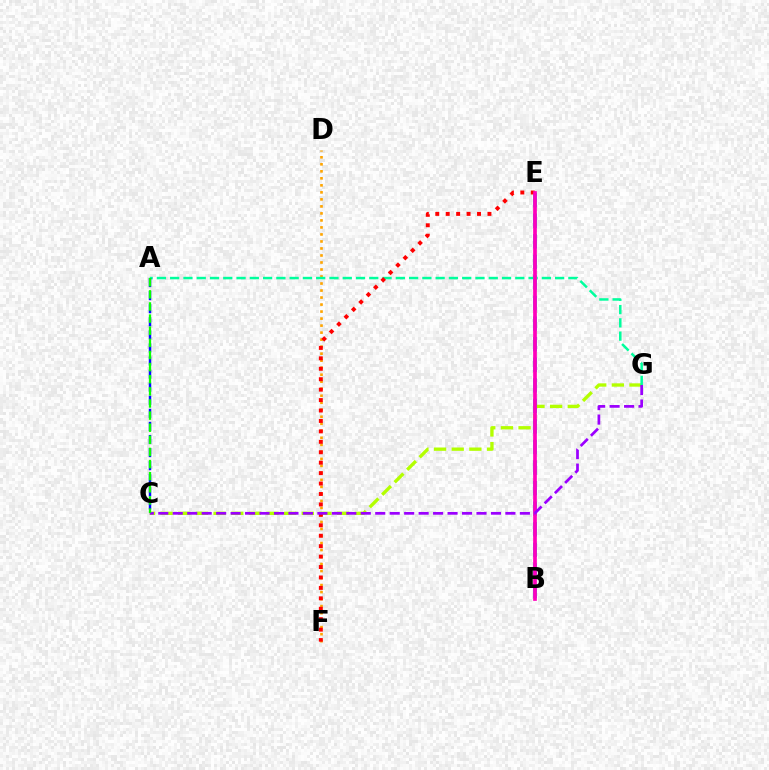{('C', 'G'): [{'color': '#b3ff00', 'line_style': 'dashed', 'thickness': 2.4}, {'color': '#9b00ff', 'line_style': 'dashed', 'thickness': 1.96}], ('B', 'E'): [{'color': '#00b5ff', 'line_style': 'dashed', 'thickness': 2.79}, {'color': '#ff00bd', 'line_style': 'solid', 'thickness': 2.66}], ('D', 'F'): [{'color': '#ffa500', 'line_style': 'dotted', 'thickness': 1.91}], ('A', 'G'): [{'color': '#00ff9d', 'line_style': 'dashed', 'thickness': 1.8}], ('E', 'F'): [{'color': '#ff0000', 'line_style': 'dotted', 'thickness': 2.83}], ('A', 'C'): [{'color': '#0010ff', 'line_style': 'dashed', 'thickness': 1.78}, {'color': '#08ff00', 'line_style': 'dashed', 'thickness': 1.65}]}